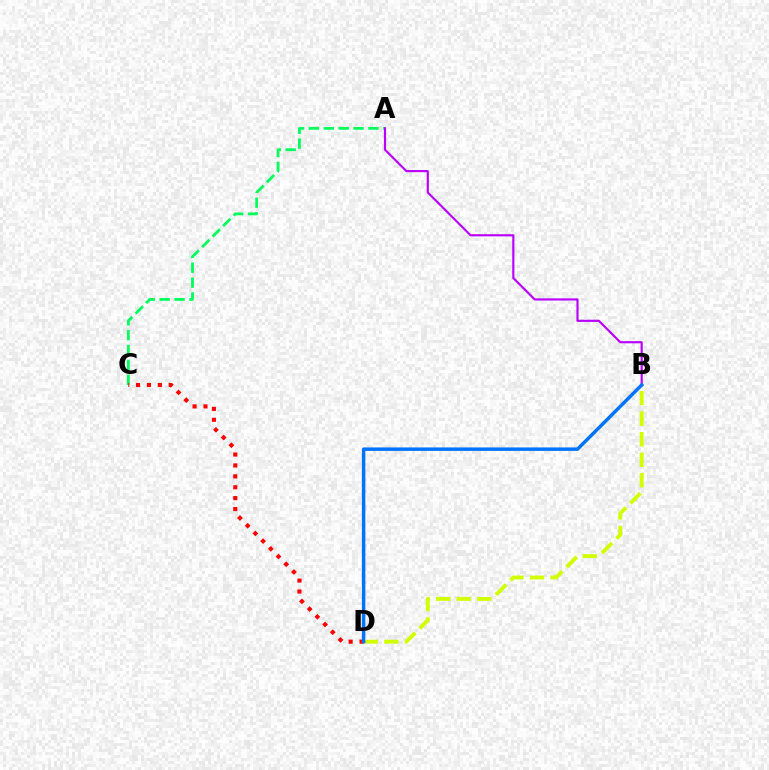{('A', 'C'): [{'color': '#00ff5c', 'line_style': 'dashed', 'thickness': 2.02}], ('C', 'D'): [{'color': '#ff0000', 'line_style': 'dotted', 'thickness': 2.96}], ('B', 'D'): [{'color': '#d1ff00', 'line_style': 'dashed', 'thickness': 2.79}, {'color': '#0074ff', 'line_style': 'solid', 'thickness': 2.51}], ('A', 'B'): [{'color': '#b900ff', 'line_style': 'solid', 'thickness': 1.55}]}